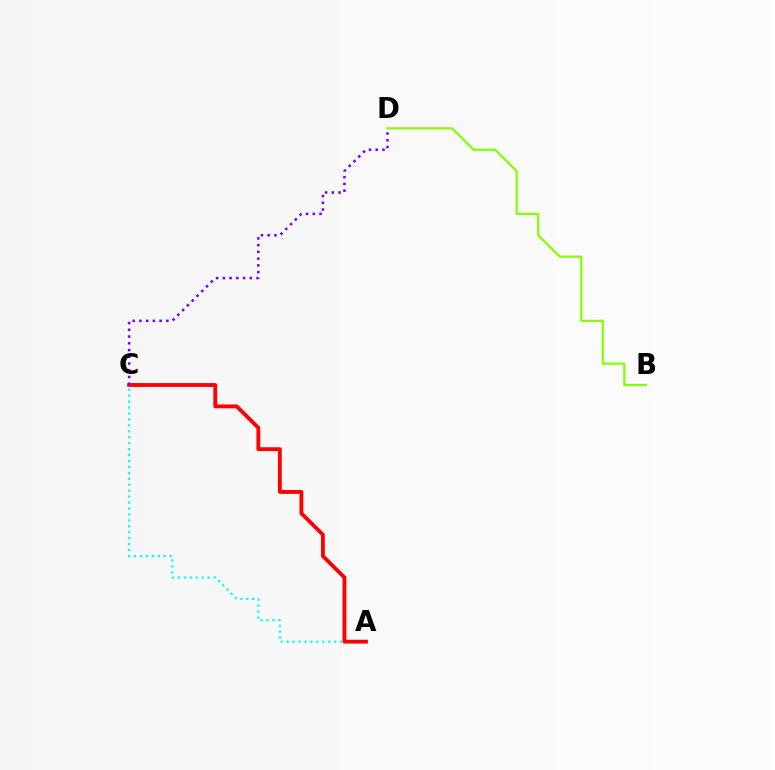{('A', 'C'): [{'color': '#00fff6', 'line_style': 'dotted', 'thickness': 1.61}, {'color': '#ff0000', 'line_style': 'solid', 'thickness': 2.77}], ('C', 'D'): [{'color': '#7200ff', 'line_style': 'dotted', 'thickness': 1.83}], ('B', 'D'): [{'color': '#84ff00', 'line_style': 'solid', 'thickness': 1.59}]}